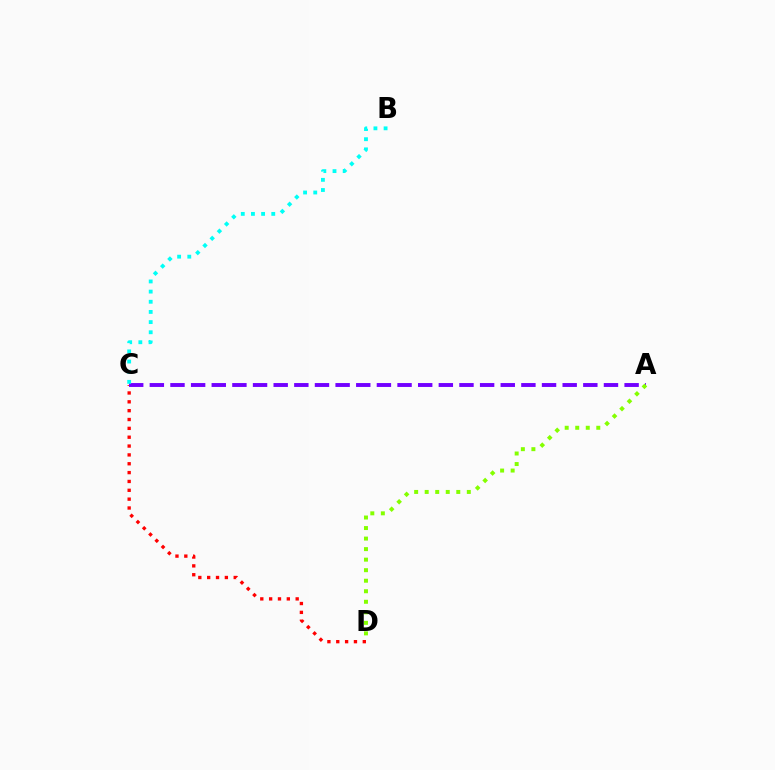{('C', 'D'): [{'color': '#ff0000', 'line_style': 'dotted', 'thickness': 2.4}], ('A', 'C'): [{'color': '#7200ff', 'line_style': 'dashed', 'thickness': 2.8}], ('A', 'D'): [{'color': '#84ff00', 'line_style': 'dotted', 'thickness': 2.86}], ('B', 'C'): [{'color': '#00fff6', 'line_style': 'dotted', 'thickness': 2.76}]}